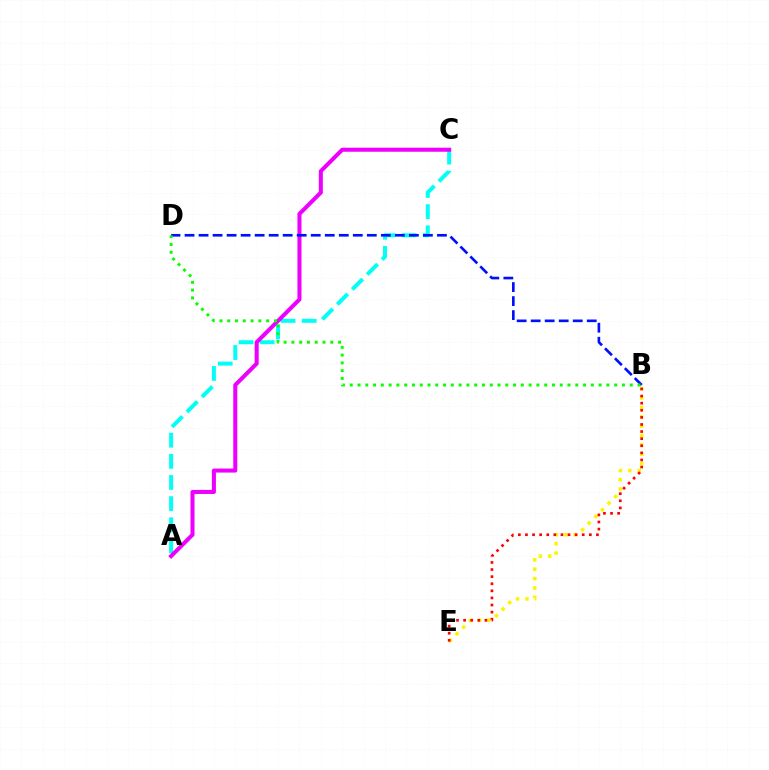{('A', 'C'): [{'color': '#00fff6', 'line_style': 'dashed', 'thickness': 2.87}, {'color': '#ee00ff', 'line_style': 'solid', 'thickness': 2.91}], ('B', 'D'): [{'color': '#0010ff', 'line_style': 'dashed', 'thickness': 1.9}, {'color': '#08ff00', 'line_style': 'dotted', 'thickness': 2.11}], ('B', 'E'): [{'color': '#fcf500', 'line_style': 'dotted', 'thickness': 2.55}, {'color': '#ff0000', 'line_style': 'dotted', 'thickness': 1.93}]}